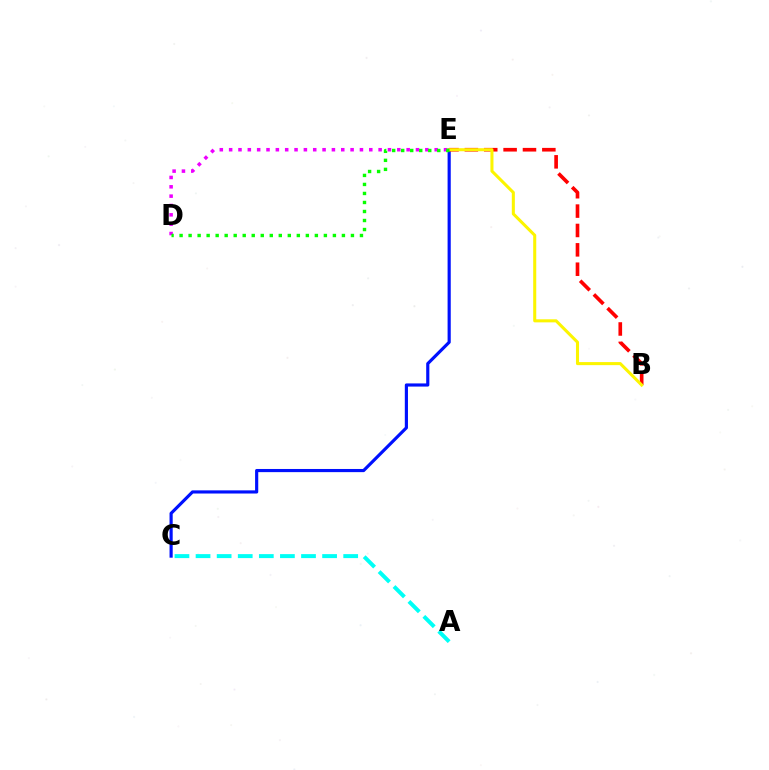{('C', 'E'): [{'color': '#0010ff', 'line_style': 'solid', 'thickness': 2.27}], ('D', 'E'): [{'color': '#ee00ff', 'line_style': 'dotted', 'thickness': 2.54}, {'color': '#08ff00', 'line_style': 'dotted', 'thickness': 2.45}], ('B', 'E'): [{'color': '#ff0000', 'line_style': 'dashed', 'thickness': 2.63}, {'color': '#fcf500', 'line_style': 'solid', 'thickness': 2.2}], ('A', 'C'): [{'color': '#00fff6', 'line_style': 'dashed', 'thickness': 2.87}]}